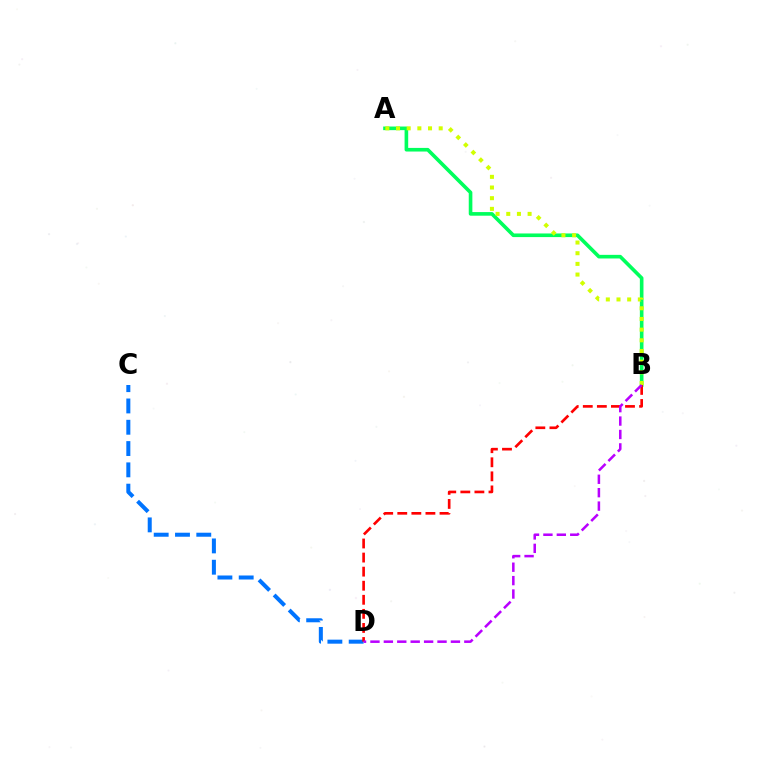{('A', 'B'): [{'color': '#00ff5c', 'line_style': 'solid', 'thickness': 2.61}, {'color': '#d1ff00', 'line_style': 'dotted', 'thickness': 2.9}], ('C', 'D'): [{'color': '#0074ff', 'line_style': 'dashed', 'thickness': 2.89}], ('B', 'D'): [{'color': '#ff0000', 'line_style': 'dashed', 'thickness': 1.91}, {'color': '#b900ff', 'line_style': 'dashed', 'thickness': 1.82}]}